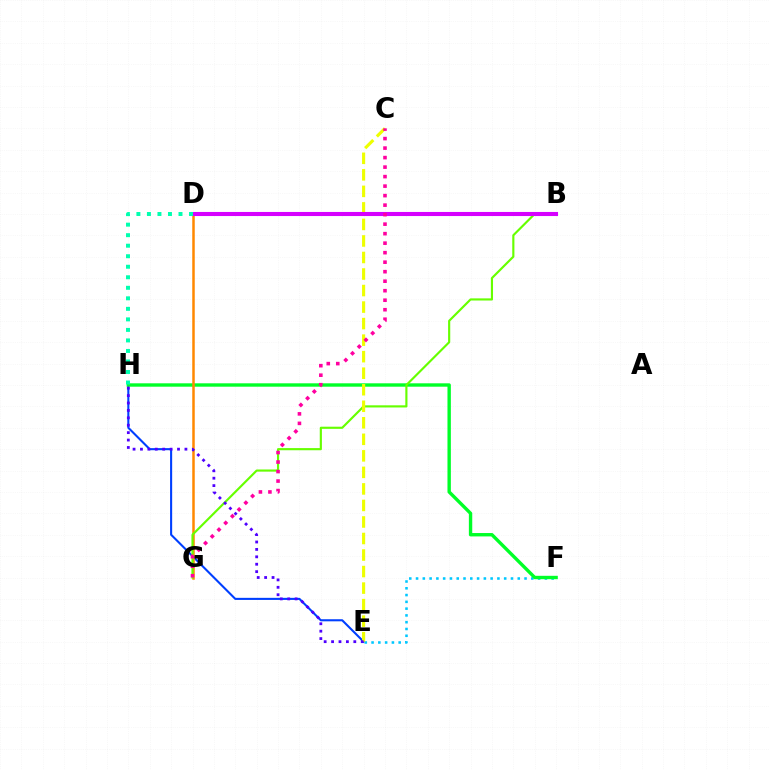{('E', 'F'): [{'color': '#00c7ff', 'line_style': 'dotted', 'thickness': 1.84}], ('E', 'H'): [{'color': '#003fff', 'line_style': 'solid', 'thickness': 1.5}, {'color': '#4f00ff', 'line_style': 'dotted', 'thickness': 2.01}], ('F', 'H'): [{'color': '#00ff27', 'line_style': 'solid', 'thickness': 2.44}], ('D', 'G'): [{'color': '#ff8800', 'line_style': 'solid', 'thickness': 1.8}], ('B', 'G'): [{'color': '#66ff00', 'line_style': 'solid', 'thickness': 1.55}], ('C', 'E'): [{'color': '#eeff00', 'line_style': 'dashed', 'thickness': 2.25}], ('B', 'D'): [{'color': '#ff0000', 'line_style': 'solid', 'thickness': 1.96}, {'color': '#d600ff', 'line_style': 'solid', 'thickness': 2.94}], ('C', 'G'): [{'color': '#ff00a0', 'line_style': 'dotted', 'thickness': 2.58}], ('D', 'H'): [{'color': '#00ffaf', 'line_style': 'dotted', 'thickness': 2.86}]}